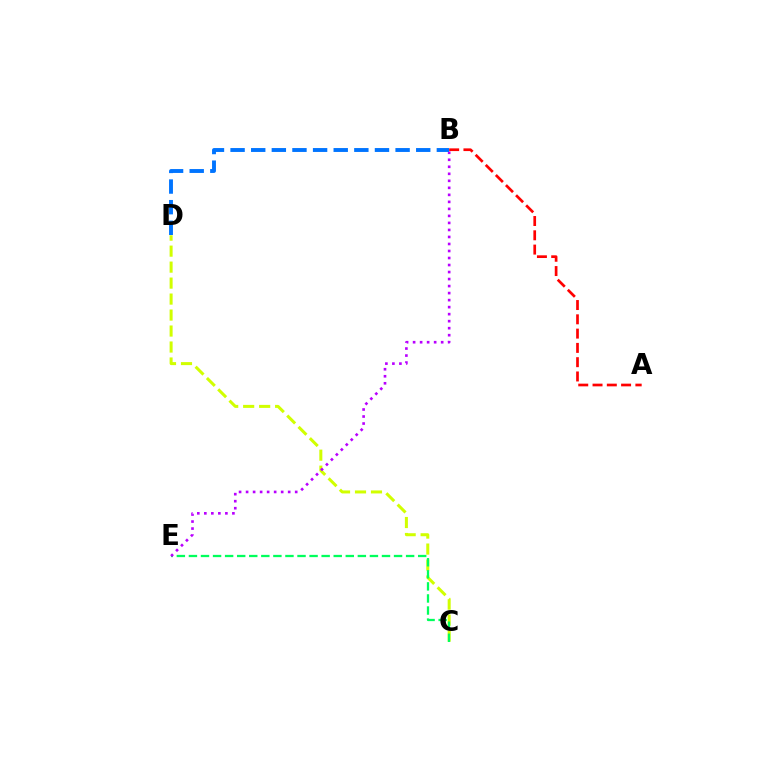{('C', 'D'): [{'color': '#d1ff00', 'line_style': 'dashed', 'thickness': 2.17}], ('C', 'E'): [{'color': '#00ff5c', 'line_style': 'dashed', 'thickness': 1.64}], ('B', 'E'): [{'color': '#b900ff', 'line_style': 'dotted', 'thickness': 1.91}], ('B', 'D'): [{'color': '#0074ff', 'line_style': 'dashed', 'thickness': 2.8}], ('A', 'B'): [{'color': '#ff0000', 'line_style': 'dashed', 'thickness': 1.94}]}